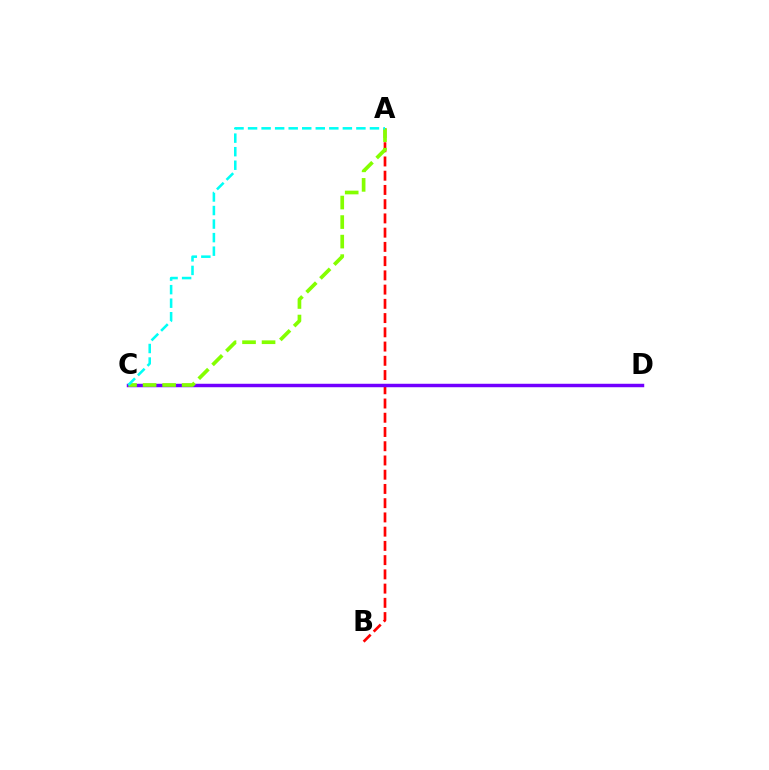{('A', 'B'): [{'color': '#ff0000', 'line_style': 'dashed', 'thickness': 1.93}], ('C', 'D'): [{'color': '#7200ff', 'line_style': 'solid', 'thickness': 2.49}], ('A', 'C'): [{'color': '#84ff00', 'line_style': 'dashed', 'thickness': 2.65}, {'color': '#00fff6', 'line_style': 'dashed', 'thickness': 1.84}]}